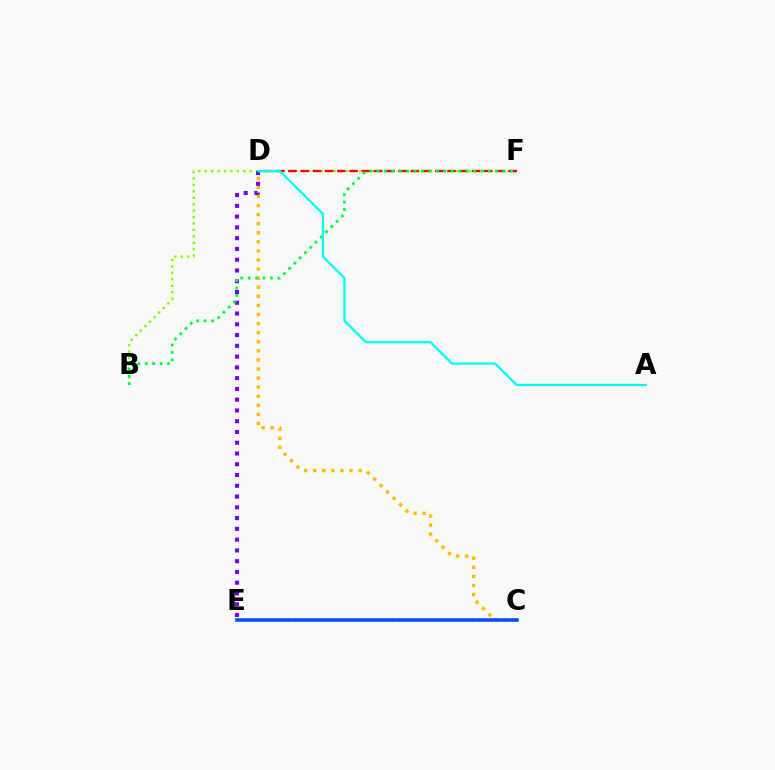{('C', 'E'): [{'color': '#ff00cf', 'line_style': 'dotted', 'thickness': 1.67}, {'color': '#004bff', 'line_style': 'solid', 'thickness': 2.54}], ('B', 'F'): [{'color': '#84ff00', 'line_style': 'dotted', 'thickness': 1.75}, {'color': '#00ff39', 'line_style': 'dotted', 'thickness': 2.02}], ('D', 'F'): [{'color': '#ff0000', 'line_style': 'dashed', 'thickness': 1.66}], ('C', 'D'): [{'color': '#ffbd00', 'line_style': 'dotted', 'thickness': 2.47}], ('D', 'E'): [{'color': '#7200ff', 'line_style': 'dotted', 'thickness': 2.93}], ('A', 'D'): [{'color': '#00fff6', 'line_style': 'solid', 'thickness': 1.63}]}